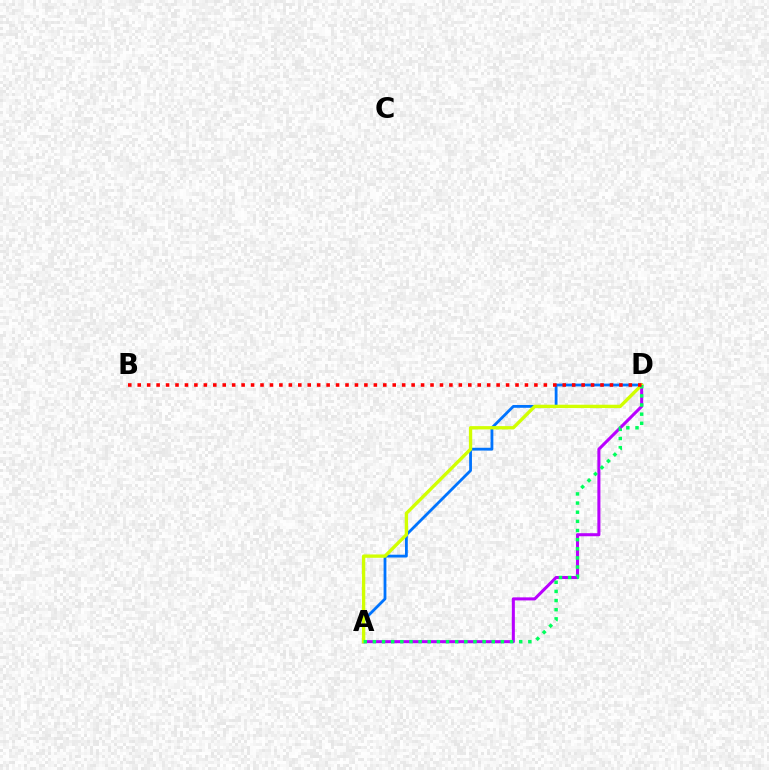{('A', 'D'): [{'color': '#b900ff', 'line_style': 'solid', 'thickness': 2.2}, {'color': '#0074ff', 'line_style': 'solid', 'thickness': 2.01}, {'color': '#d1ff00', 'line_style': 'solid', 'thickness': 2.4}, {'color': '#00ff5c', 'line_style': 'dotted', 'thickness': 2.48}], ('B', 'D'): [{'color': '#ff0000', 'line_style': 'dotted', 'thickness': 2.57}]}